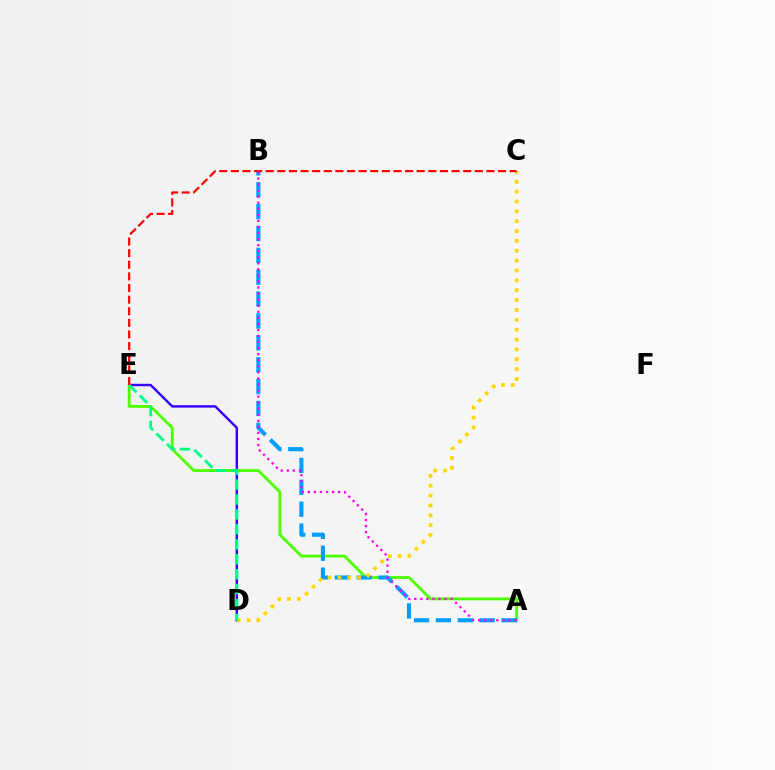{('D', 'E'): [{'color': '#3700ff', 'line_style': 'solid', 'thickness': 1.75}, {'color': '#00ff86', 'line_style': 'dashed', 'thickness': 2.03}], ('A', 'E'): [{'color': '#4fff00', 'line_style': 'solid', 'thickness': 2.05}], ('A', 'B'): [{'color': '#009eff', 'line_style': 'dashed', 'thickness': 2.97}, {'color': '#ff00ed', 'line_style': 'dotted', 'thickness': 1.65}], ('C', 'D'): [{'color': '#ffd500', 'line_style': 'dotted', 'thickness': 2.68}], ('C', 'E'): [{'color': '#ff0000', 'line_style': 'dashed', 'thickness': 1.58}]}